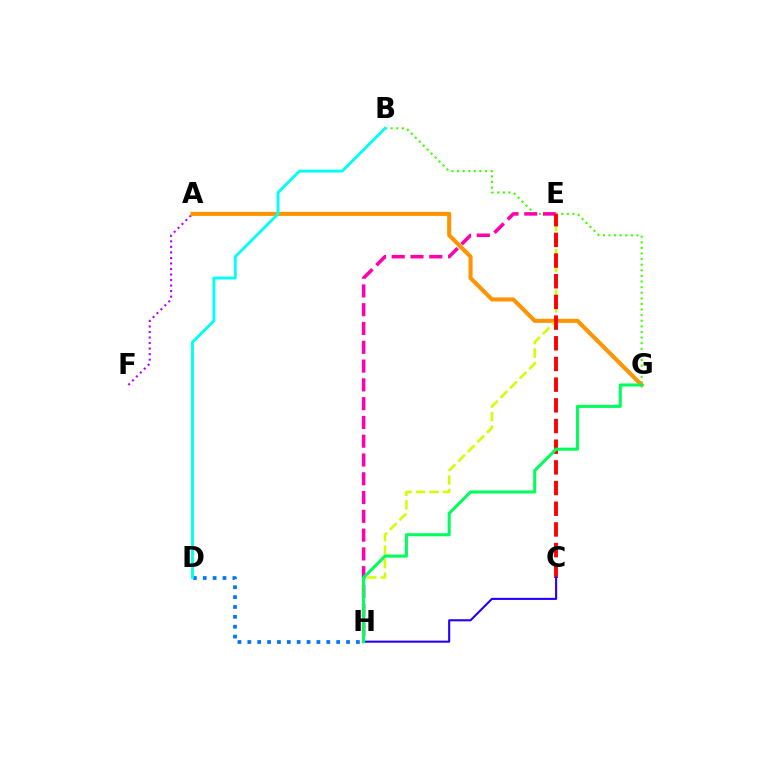{('B', 'G'): [{'color': '#3dff00', 'line_style': 'dotted', 'thickness': 1.52}], ('A', 'F'): [{'color': '#b900ff', 'line_style': 'dotted', 'thickness': 1.5}], ('E', 'H'): [{'color': '#ff00ac', 'line_style': 'dashed', 'thickness': 2.55}, {'color': '#d1ff00', 'line_style': 'dashed', 'thickness': 1.84}], ('A', 'G'): [{'color': '#ff9400', 'line_style': 'solid', 'thickness': 2.93}], ('D', 'H'): [{'color': '#0074ff', 'line_style': 'dotted', 'thickness': 2.68}], ('C', 'E'): [{'color': '#ff0000', 'line_style': 'dashed', 'thickness': 2.81}], ('C', 'H'): [{'color': '#2500ff', 'line_style': 'solid', 'thickness': 1.51}], ('B', 'D'): [{'color': '#00fff6', 'line_style': 'solid', 'thickness': 2.06}], ('G', 'H'): [{'color': '#00ff5c', 'line_style': 'solid', 'thickness': 2.21}]}